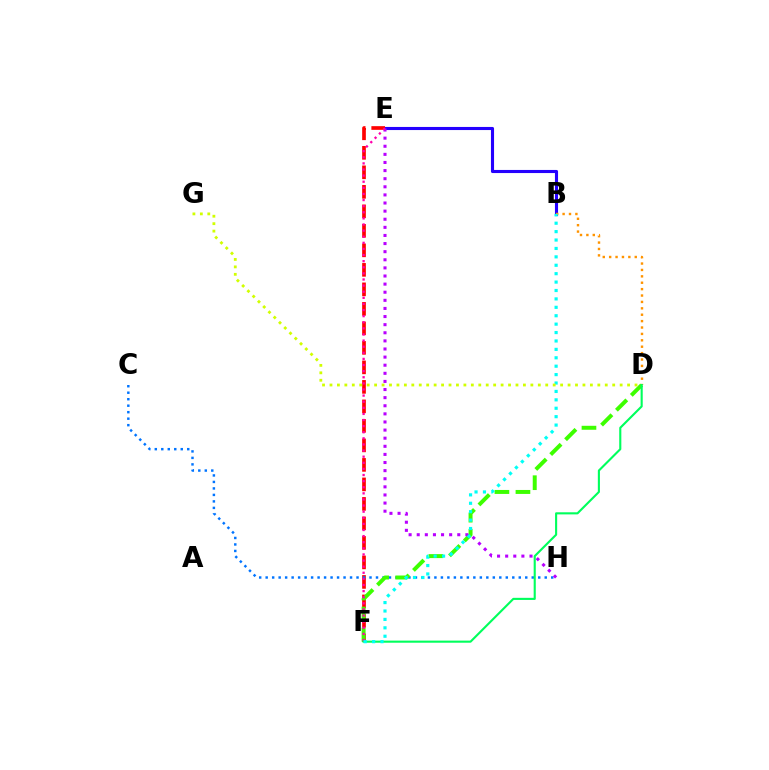{('B', 'E'): [{'color': '#2500ff', 'line_style': 'solid', 'thickness': 2.23}], ('E', 'F'): [{'color': '#ff0000', 'line_style': 'dashed', 'thickness': 2.65}, {'color': '#ff00ac', 'line_style': 'dotted', 'thickness': 1.66}], ('B', 'D'): [{'color': '#ff9400', 'line_style': 'dotted', 'thickness': 1.74}], ('C', 'H'): [{'color': '#0074ff', 'line_style': 'dotted', 'thickness': 1.76}], ('D', 'F'): [{'color': '#3dff00', 'line_style': 'dashed', 'thickness': 2.86}, {'color': '#00ff5c', 'line_style': 'solid', 'thickness': 1.52}], ('E', 'H'): [{'color': '#b900ff', 'line_style': 'dotted', 'thickness': 2.2}], ('B', 'F'): [{'color': '#00fff6', 'line_style': 'dotted', 'thickness': 2.29}], ('D', 'G'): [{'color': '#d1ff00', 'line_style': 'dotted', 'thickness': 2.02}]}